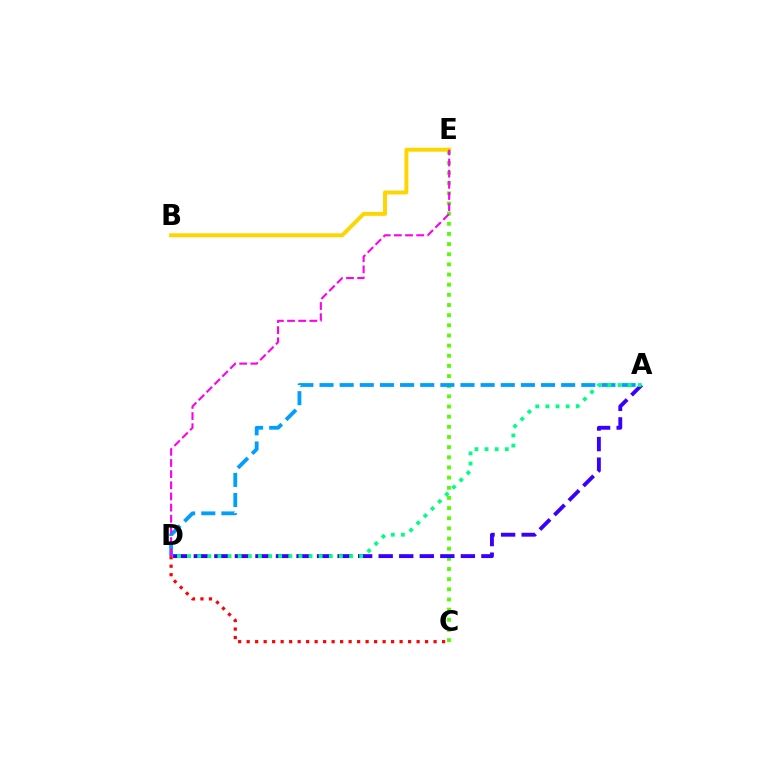{('C', 'D'): [{'color': '#ff0000', 'line_style': 'dotted', 'thickness': 2.31}], ('B', 'E'): [{'color': '#ffd500', 'line_style': 'solid', 'thickness': 2.83}], ('C', 'E'): [{'color': '#4fff00', 'line_style': 'dotted', 'thickness': 2.76}], ('A', 'D'): [{'color': '#009eff', 'line_style': 'dashed', 'thickness': 2.74}, {'color': '#3700ff', 'line_style': 'dashed', 'thickness': 2.79}, {'color': '#00ff86', 'line_style': 'dotted', 'thickness': 2.75}], ('D', 'E'): [{'color': '#ff00ed', 'line_style': 'dashed', 'thickness': 1.52}]}